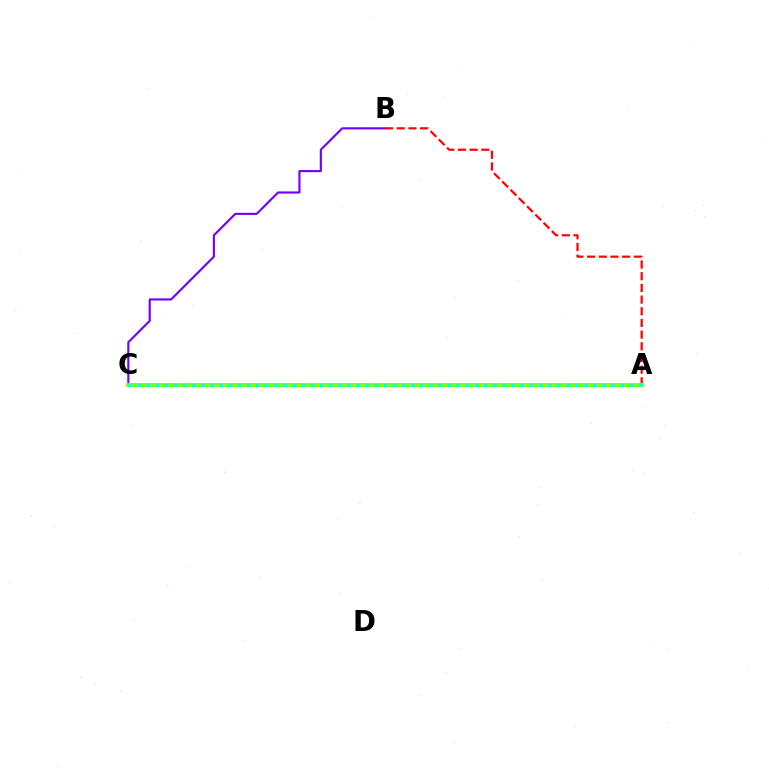{('B', 'C'): [{'color': '#7200ff', 'line_style': 'solid', 'thickness': 1.54}], ('A', 'B'): [{'color': '#ff0000', 'line_style': 'dashed', 'thickness': 1.59}], ('A', 'C'): [{'color': '#84ff00', 'line_style': 'solid', 'thickness': 2.83}, {'color': '#00fff6', 'line_style': 'dotted', 'thickness': 2.48}]}